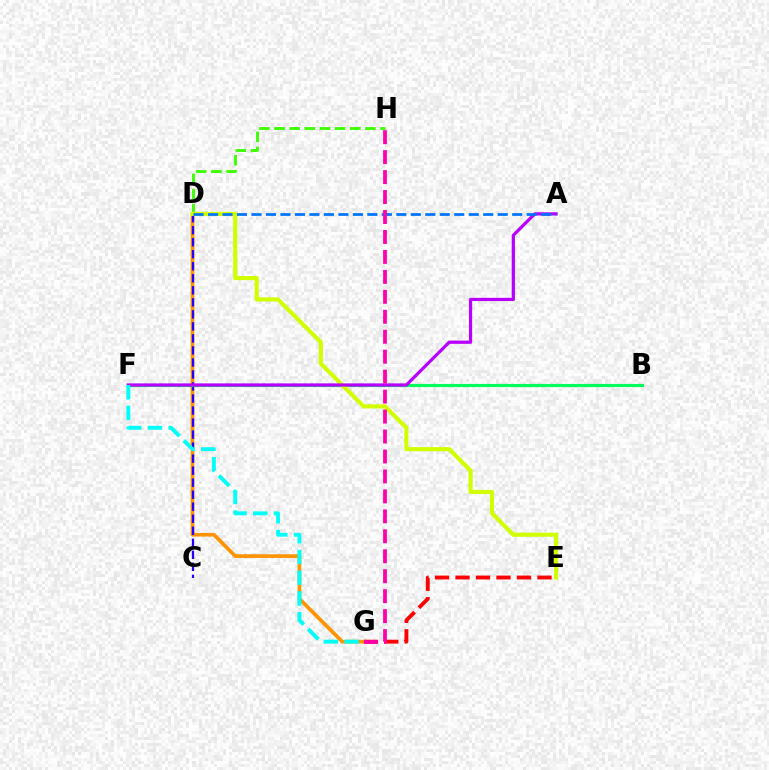{('E', 'G'): [{'color': '#ff0000', 'line_style': 'dashed', 'thickness': 2.78}], ('D', 'G'): [{'color': '#ff9400', 'line_style': 'solid', 'thickness': 2.66}], ('D', 'H'): [{'color': '#3dff00', 'line_style': 'dashed', 'thickness': 2.06}], ('C', 'D'): [{'color': '#2500ff', 'line_style': 'dashed', 'thickness': 1.63}], ('B', 'F'): [{'color': '#00ff5c', 'line_style': 'solid', 'thickness': 2.27}], ('D', 'E'): [{'color': '#d1ff00', 'line_style': 'solid', 'thickness': 2.97}], ('A', 'F'): [{'color': '#b900ff', 'line_style': 'solid', 'thickness': 2.32}], ('A', 'D'): [{'color': '#0074ff', 'line_style': 'dashed', 'thickness': 1.97}], ('G', 'H'): [{'color': '#ff00ac', 'line_style': 'dashed', 'thickness': 2.71}], ('F', 'G'): [{'color': '#00fff6', 'line_style': 'dashed', 'thickness': 2.82}]}